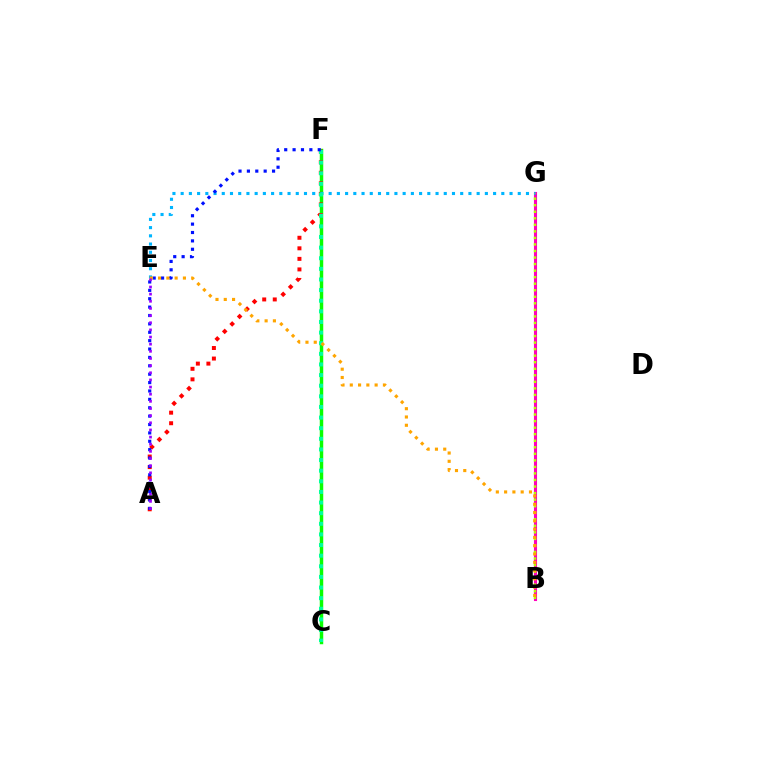{('C', 'F'): [{'color': '#08ff00', 'line_style': 'solid', 'thickness': 2.49}, {'color': '#00ff9d', 'line_style': 'dotted', 'thickness': 2.89}], ('B', 'G'): [{'color': '#ff00bd', 'line_style': 'solid', 'thickness': 2.23}, {'color': '#b3ff00', 'line_style': 'dotted', 'thickness': 1.78}], ('A', 'F'): [{'color': '#ff0000', 'line_style': 'dotted', 'thickness': 2.87}, {'color': '#0010ff', 'line_style': 'dotted', 'thickness': 2.28}], ('E', 'G'): [{'color': '#00b5ff', 'line_style': 'dotted', 'thickness': 2.23}], ('B', 'E'): [{'color': '#ffa500', 'line_style': 'dotted', 'thickness': 2.25}], ('A', 'E'): [{'color': '#9b00ff', 'line_style': 'dotted', 'thickness': 1.94}]}